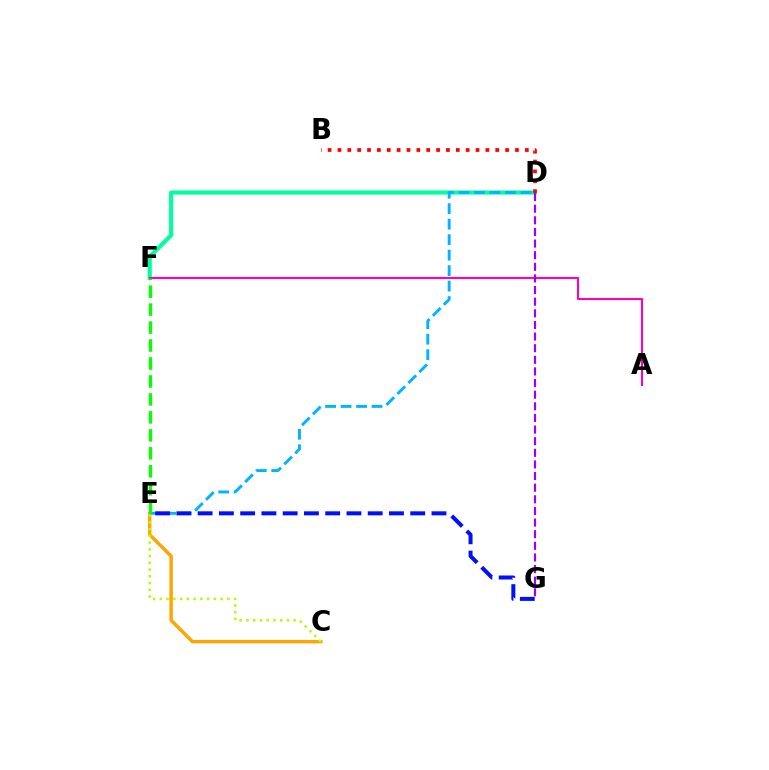{('D', 'F'): [{'color': '#00ff9d', 'line_style': 'solid', 'thickness': 2.99}], ('B', 'D'): [{'color': '#ff0000', 'line_style': 'dotted', 'thickness': 2.68}], ('C', 'E'): [{'color': '#ffa500', 'line_style': 'solid', 'thickness': 2.46}, {'color': '#b3ff00', 'line_style': 'dotted', 'thickness': 1.83}], ('D', 'E'): [{'color': '#00b5ff', 'line_style': 'dashed', 'thickness': 2.1}], ('A', 'F'): [{'color': '#ff00bd', 'line_style': 'solid', 'thickness': 1.51}], ('E', 'G'): [{'color': '#0010ff', 'line_style': 'dashed', 'thickness': 2.89}], ('D', 'G'): [{'color': '#9b00ff', 'line_style': 'dashed', 'thickness': 1.58}], ('E', 'F'): [{'color': '#08ff00', 'line_style': 'dashed', 'thickness': 2.44}]}